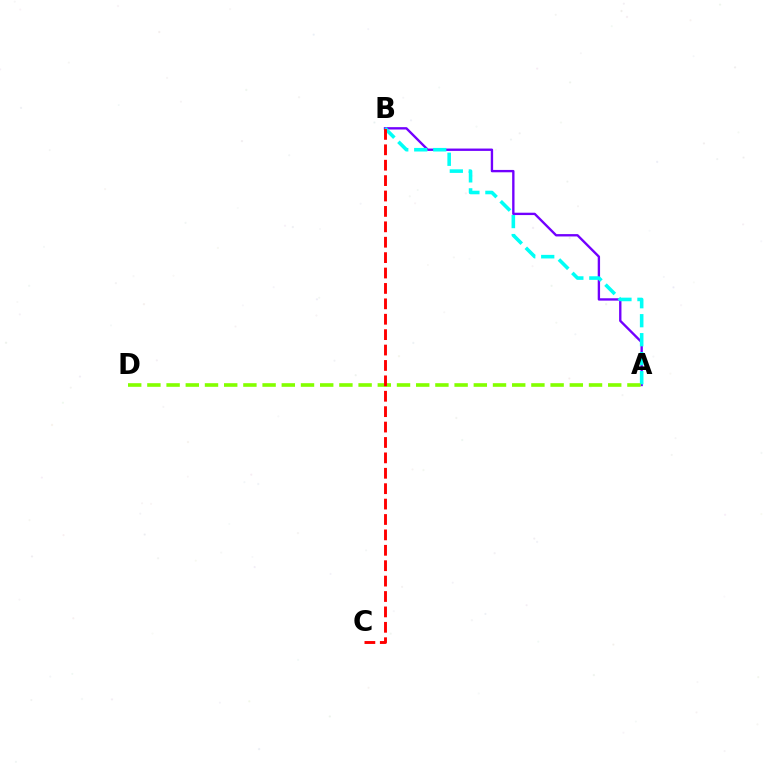{('A', 'B'): [{'color': '#7200ff', 'line_style': 'solid', 'thickness': 1.7}, {'color': '#00fff6', 'line_style': 'dashed', 'thickness': 2.58}], ('A', 'D'): [{'color': '#84ff00', 'line_style': 'dashed', 'thickness': 2.61}], ('B', 'C'): [{'color': '#ff0000', 'line_style': 'dashed', 'thickness': 2.09}]}